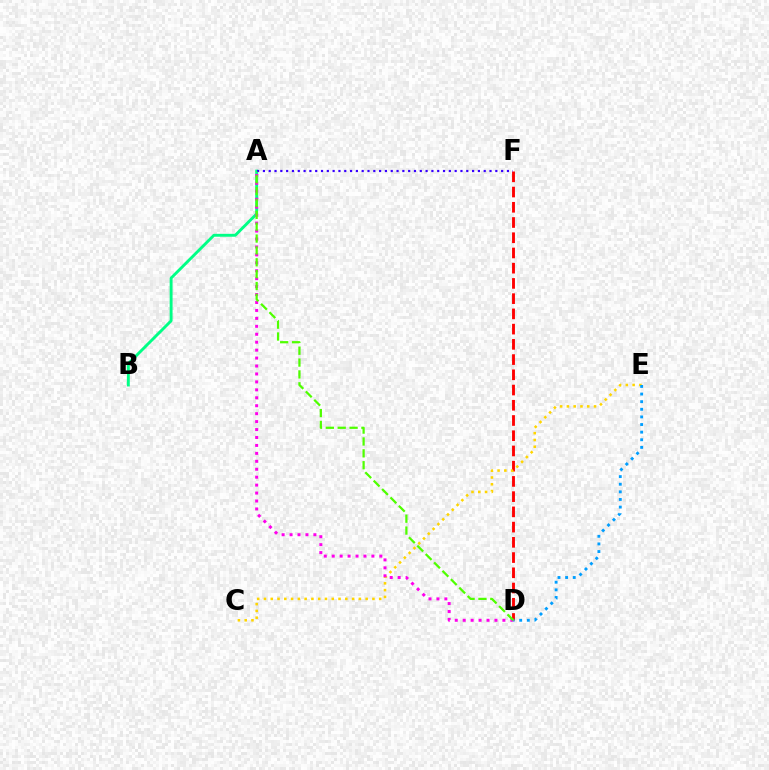{('D', 'F'): [{'color': '#ff0000', 'line_style': 'dashed', 'thickness': 2.07}], ('C', 'E'): [{'color': '#ffd500', 'line_style': 'dotted', 'thickness': 1.84}], ('A', 'B'): [{'color': '#00ff86', 'line_style': 'solid', 'thickness': 2.09}], ('A', 'F'): [{'color': '#3700ff', 'line_style': 'dotted', 'thickness': 1.58}], ('A', 'D'): [{'color': '#ff00ed', 'line_style': 'dotted', 'thickness': 2.16}, {'color': '#4fff00', 'line_style': 'dashed', 'thickness': 1.61}], ('D', 'E'): [{'color': '#009eff', 'line_style': 'dotted', 'thickness': 2.07}]}